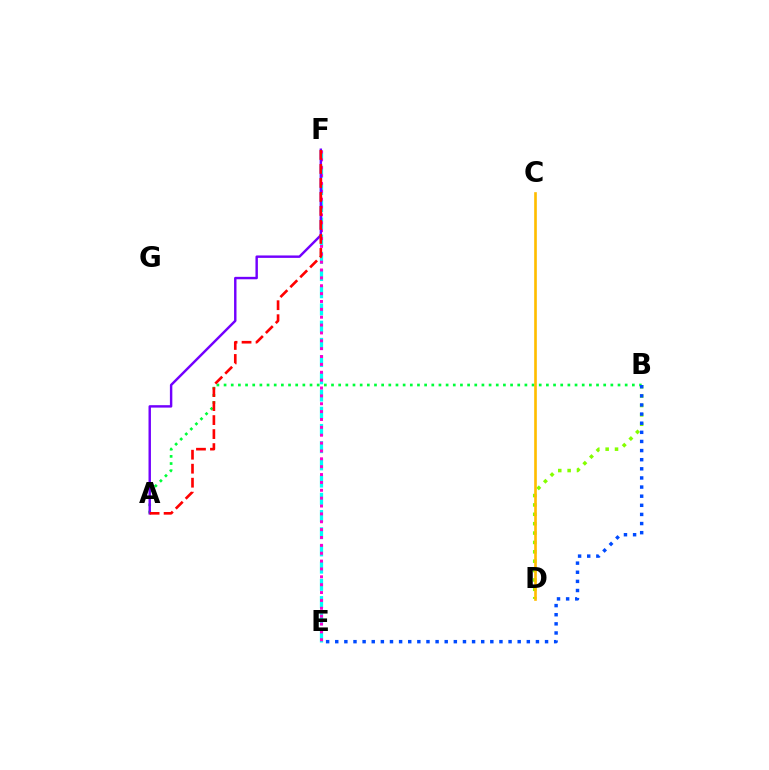{('B', 'D'): [{'color': '#84ff00', 'line_style': 'dotted', 'thickness': 2.55}], ('A', 'B'): [{'color': '#00ff39', 'line_style': 'dotted', 'thickness': 1.95}], ('C', 'D'): [{'color': '#ffbd00', 'line_style': 'solid', 'thickness': 1.91}], ('E', 'F'): [{'color': '#00fff6', 'line_style': 'dashed', 'thickness': 2.34}, {'color': '#ff00cf', 'line_style': 'dotted', 'thickness': 2.14}], ('B', 'E'): [{'color': '#004bff', 'line_style': 'dotted', 'thickness': 2.48}], ('A', 'F'): [{'color': '#7200ff', 'line_style': 'solid', 'thickness': 1.75}, {'color': '#ff0000', 'line_style': 'dashed', 'thickness': 1.9}]}